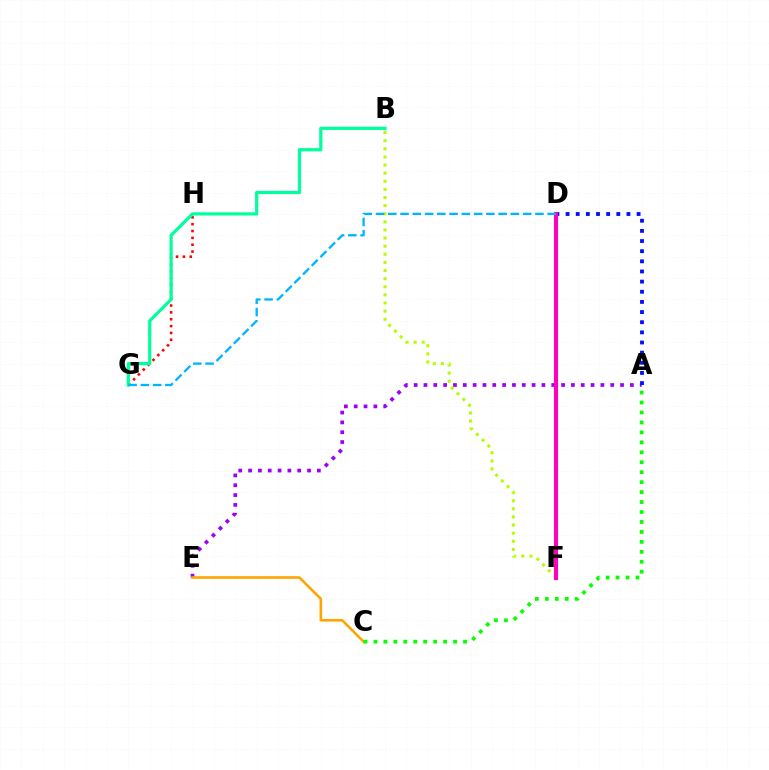{('G', 'H'): [{'color': '#ff0000', 'line_style': 'dotted', 'thickness': 1.86}], ('A', 'E'): [{'color': '#9b00ff', 'line_style': 'dotted', 'thickness': 2.67}], ('B', 'G'): [{'color': '#00ff9d', 'line_style': 'solid', 'thickness': 2.31}], ('B', 'F'): [{'color': '#b3ff00', 'line_style': 'dotted', 'thickness': 2.21}], ('C', 'E'): [{'color': '#ffa500', 'line_style': 'solid', 'thickness': 1.87}], ('A', 'D'): [{'color': '#0010ff', 'line_style': 'dotted', 'thickness': 2.76}], ('A', 'C'): [{'color': '#08ff00', 'line_style': 'dotted', 'thickness': 2.7}], ('D', 'F'): [{'color': '#ff00bd', 'line_style': 'solid', 'thickness': 2.97}], ('D', 'G'): [{'color': '#00b5ff', 'line_style': 'dashed', 'thickness': 1.67}]}